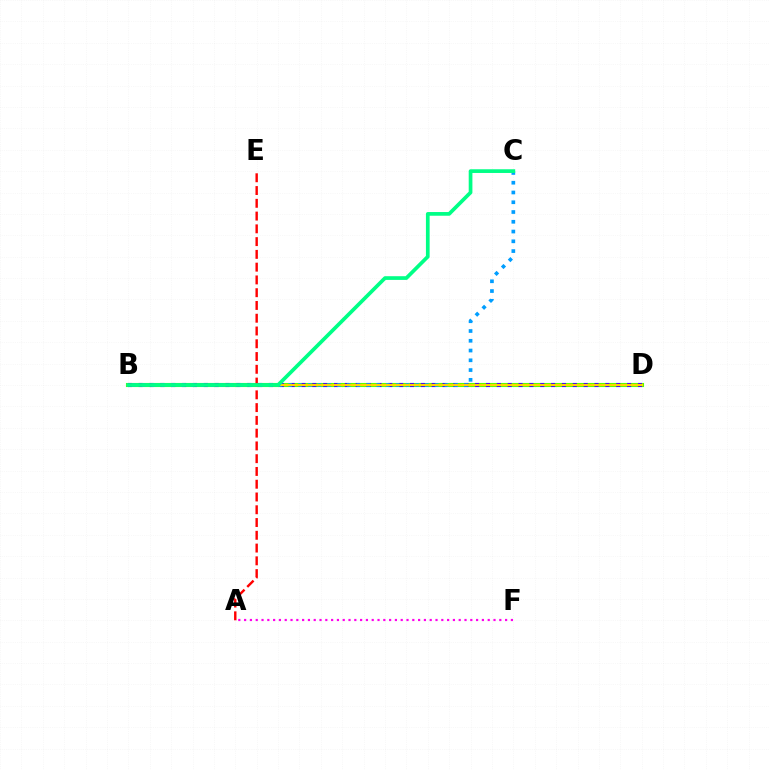{('B', 'D'): [{'color': '#4fff00', 'line_style': 'solid', 'thickness': 2.96}, {'color': '#3700ff', 'line_style': 'dotted', 'thickness': 2.95}, {'color': '#ffd500', 'line_style': 'solid', 'thickness': 1.56}], ('A', 'E'): [{'color': '#ff0000', 'line_style': 'dashed', 'thickness': 1.73}], ('B', 'C'): [{'color': '#009eff', 'line_style': 'dotted', 'thickness': 2.65}, {'color': '#00ff86', 'line_style': 'solid', 'thickness': 2.67}], ('A', 'F'): [{'color': '#ff00ed', 'line_style': 'dotted', 'thickness': 1.58}]}